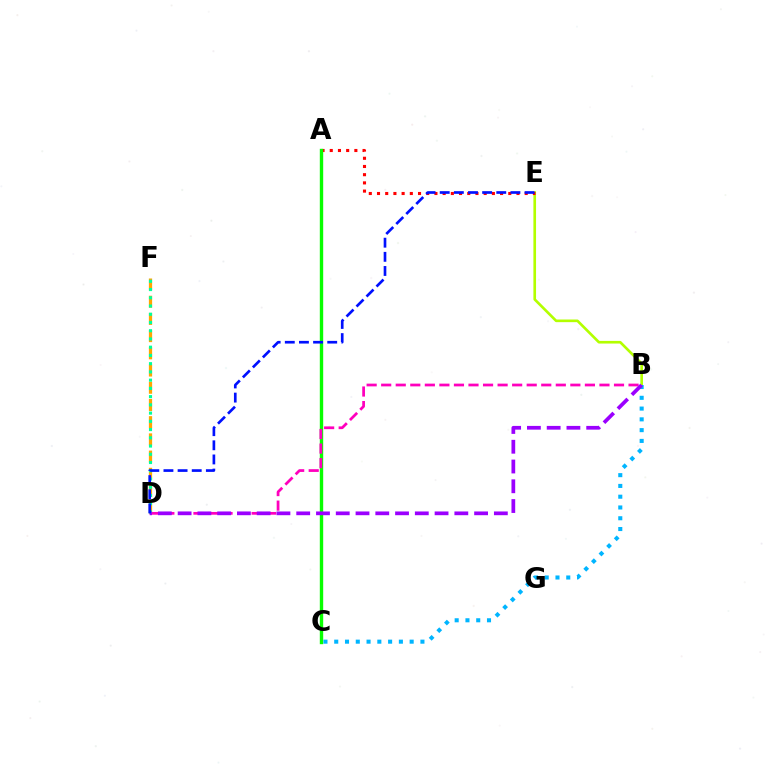{('B', 'E'): [{'color': '#b3ff00', 'line_style': 'solid', 'thickness': 1.91}], ('A', 'E'): [{'color': '#ff0000', 'line_style': 'dotted', 'thickness': 2.23}], ('D', 'F'): [{'color': '#ffa500', 'line_style': 'dashed', 'thickness': 2.34}, {'color': '#00ff9d', 'line_style': 'dotted', 'thickness': 2.24}], ('A', 'C'): [{'color': '#08ff00', 'line_style': 'solid', 'thickness': 2.43}], ('B', 'D'): [{'color': '#ff00bd', 'line_style': 'dashed', 'thickness': 1.98}, {'color': '#9b00ff', 'line_style': 'dashed', 'thickness': 2.69}], ('B', 'C'): [{'color': '#00b5ff', 'line_style': 'dotted', 'thickness': 2.93}], ('D', 'E'): [{'color': '#0010ff', 'line_style': 'dashed', 'thickness': 1.92}]}